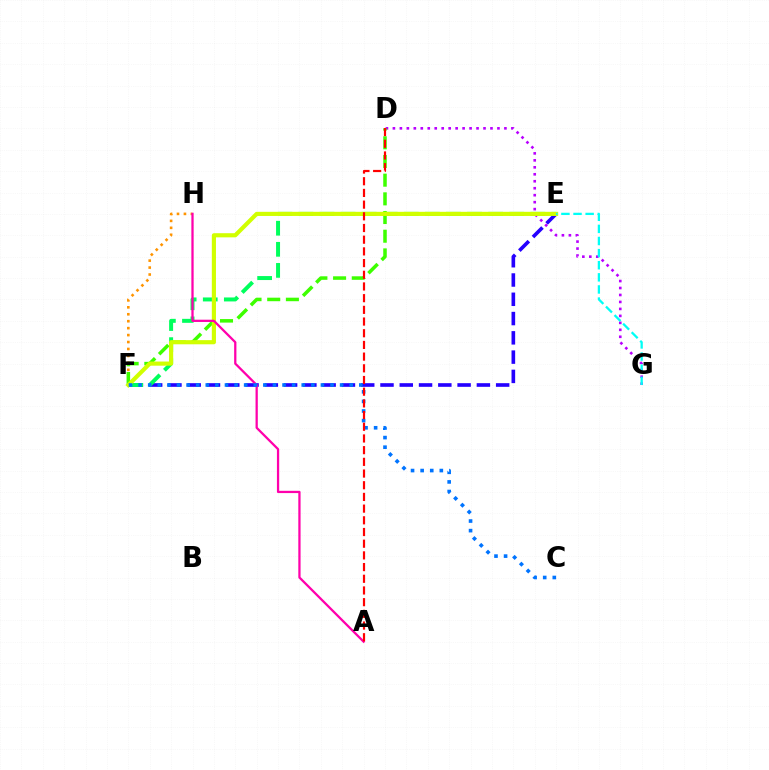{('F', 'H'): [{'color': '#ff9400', 'line_style': 'dotted', 'thickness': 1.89}], ('D', 'G'): [{'color': '#b900ff', 'line_style': 'dotted', 'thickness': 1.89}], ('E', 'F'): [{'color': '#2500ff', 'line_style': 'dashed', 'thickness': 2.62}, {'color': '#00ff5c', 'line_style': 'dashed', 'thickness': 2.86}, {'color': '#d1ff00', 'line_style': 'solid', 'thickness': 2.99}], ('D', 'F'): [{'color': '#3dff00', 'line_style': 'dashed', 'thickness': 2.54}], ('E', 'G'): [{'color': '#00fff6', 'line_style': 'dashed', 'thickness': 1.65}], ('A', 'H'): [{'color': '#ff00ac', 'line_style': 'solid', 'thickness': 1.63}], ('C', 'F'): [{'color': '#0074ff', 'line_style': 'dotted', 'thickness': 2.61}], ('A', 'D'): [{'color': '#ff0000', 'line_style': 'dashed', 'thickness': 1.59}]}